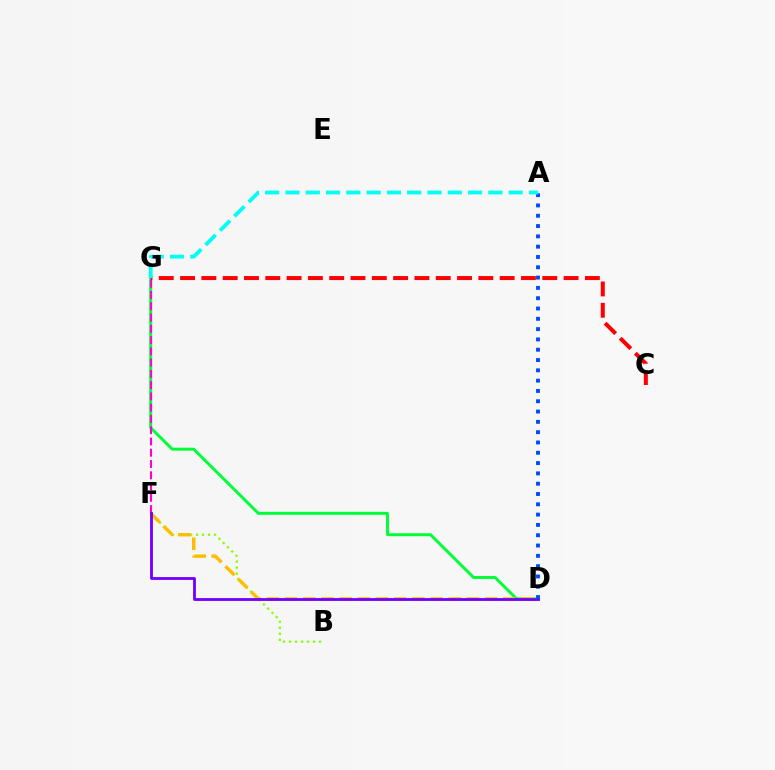{('D', 'G'): [{'color': '#00ff39', 'line_style': 'solid', 'thickness': 2.14}], ('B', 'F'): [{'color': '#84ff00', 'line_style': 'dotted', 'thickness': 1.63}], ('F', 'G'): [{'color': '#ff00cf', 'line_style': 'dashed', 'thickness': 1.53}], ('C', 'G'): [{'color': '#ff0000', 'line_style': 'dashed', 'thickness': 2.89}], ('D', 'F'): [{'color': '#ffbd00', 'line_style': 'dashed', 'thickness': 2.47}, {'color': '#7200ff', 'line_style': 'solid', 'thickness': 2.03}], ('A', 'D'): [{'color': '#004bff', 'line_style': 'dotted', 'thickness': 2.8}], ('A', 'G'): [{'color': '#00fff6', 'line_style': 'dashed', 'thickness': 2.76}]}